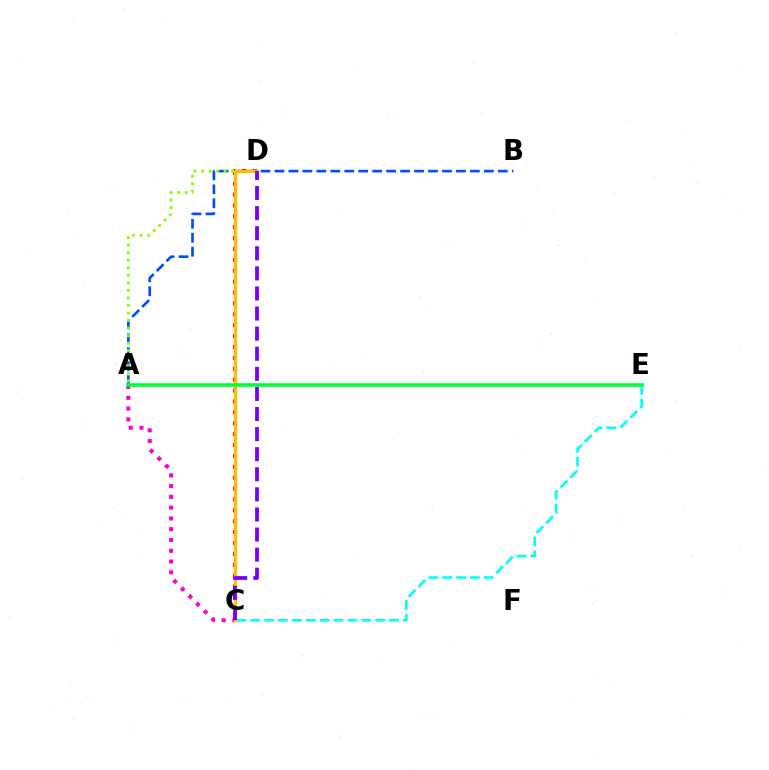{('C', 'E'): [{'color': '#00fff6', 'line_style': 'dashed', 'thickness': 1.89}], ('A', 'B'): [{'color': '#004bff', 'line_style': 'dashed', 'thickness': 1.9}], ('A', 'C'): [{'color': '#ff00cf', 'line_style': 'dotted', 'thickness': 2.93}], ('C', 'D'): [{'color': '#ff0000', 'line_style': 'dotted', 'thickness': 2.96}, {'color': '#ffbd00', 'line_style': 'solid', 'thickness': 2.31}, {'color': '#7200ff', 'line_style': 'dashed', 'thickness': 2.73}], ('A', 'D'): [{'color': '#84ff00', 'line_style': 'dotted', 'thickness': 2.05}], ('A', 'E'): [{'color': '#00ff39', 'line_style': 'solid', 'thickness': 2.59}]}